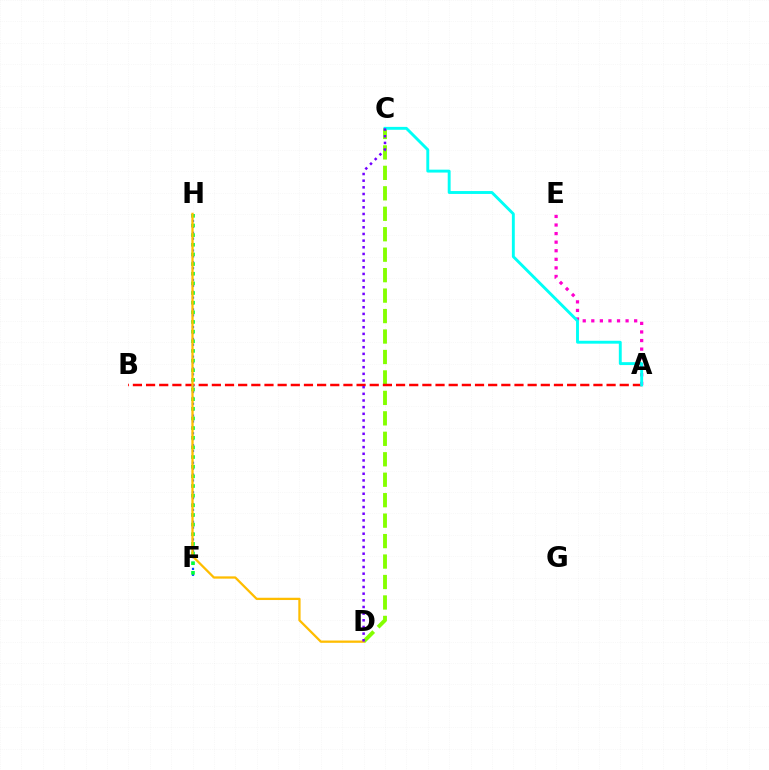{('C', 'D'): [{'color': '#84ff00', 'line_style': 'dashed', 'thickness': 2.78}, {'color': '#7200ff', 'line_style': 'dotted', 'thickness': 1.81}], ('A', 'B'): [{'color': '#ff0000', 'line_style': 'dashed', 'thickness': 1.79}], ('A', 'E'): [{'color': '#ff00cf', 'line_style': 'dotted', 'thickness': 2.33}], ('F', 'H'): [{'color': '#004bff', 'line_style': 'dotted', 'thickness': 1.6}, {'color': '#00ff39', 'line_style': 'dotted', 'thickness': 2.62}], ('D', 'H'): [{'color': '#ffbd00', 'line_style': 'solid', 'thickness': 1.64}], ('A', 'C'): [{'color': '#00fff6', 'line_style': 'solid', 'thickness': 2.09}]}